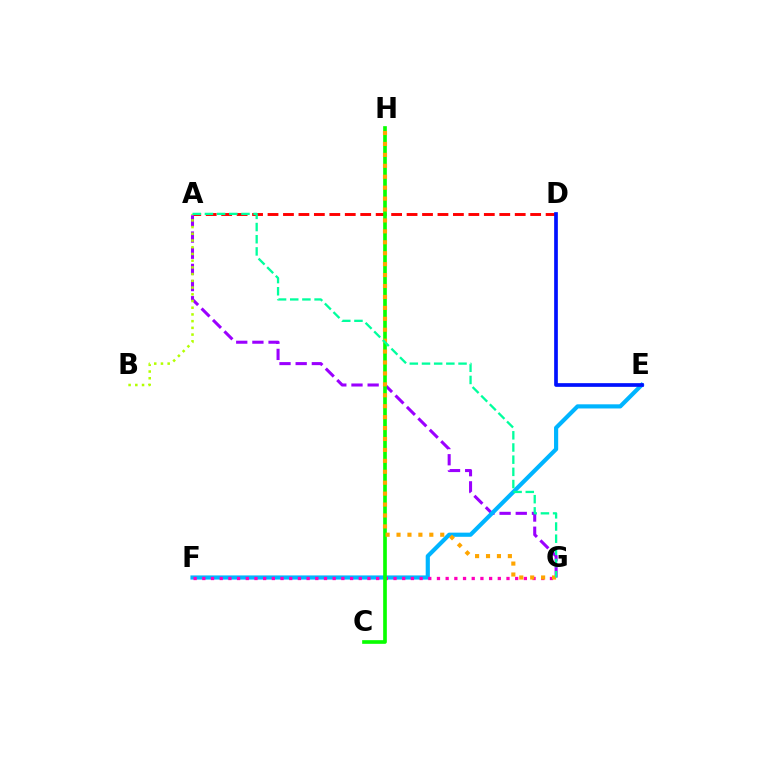{('A', 'G'): [{'color': '#9b00ff', 'line_style': 'dashed', 'thickness': 2.2}, {'color': '#00ff9d', 'line_style': 'dashed', 'thickness': 1.65}], ('E', 'F'): [{'color': '#00b5ff', 'line_style': 'solid', 'thickness': 2.99}], ('A', 'D'): [{'color': '#ff0000', 'line_style': 'dashed', 'thickness': 2.1}], ('D', 'E'): [{'color': '#0010ff', 'line_style': 'solid', 'thickness': 2.66}], ('F', 'G'): [{'color': '#ff00bd', 'line_style': 'dotted', 'thickness': 2.36}], ('C', 'H'): [{'color': '#08ff00', 'line_style': 'solid', 'thickness': 2.64}], ('A', 'B'): [{'color': '#b3ff00', 'line_style': 'dotted', 'thickness': 1.83}], ('G', 'H'): [{'color': '#ffa500', 'line_style': 'dotted', 'thickness': 2.97}]}